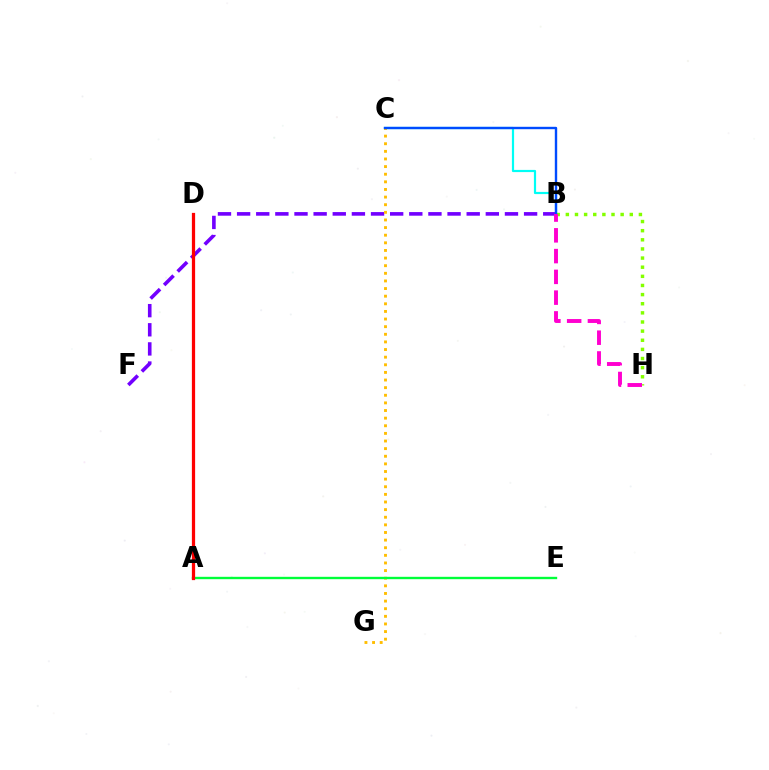{('B', 'C'): [{'color': '#00fff6', 'line_style': 'solid', 'thickness': 1.58}, {'color': '#004bff', 'line_style': 'solid', 'thickness': 1.72}], ('B', 'H'): [{'color': '#84ff00', 'line_style': 'dotted', 'thickness': 2.48}, {'color': '#ff00cf', 'line_style': 'dashed', 'thickness': 2.82}], ('B', 'F'): [{'color': '#7200ff', 'line_style': 'dashed', 'thickness': 2.6}], ('C', 'G'): [{'color': '#ffbd00', 'line_style': 'dotted', 'thickness': 2.07}], ('A', 'E'): [{'color': '#00ff39', 'line_style': 'solid', 'thickness': 1.7}], ('A', 'D'): [{'color': '#ff0000', 'line_style': 'solid', 'thickness': 2.33}]}